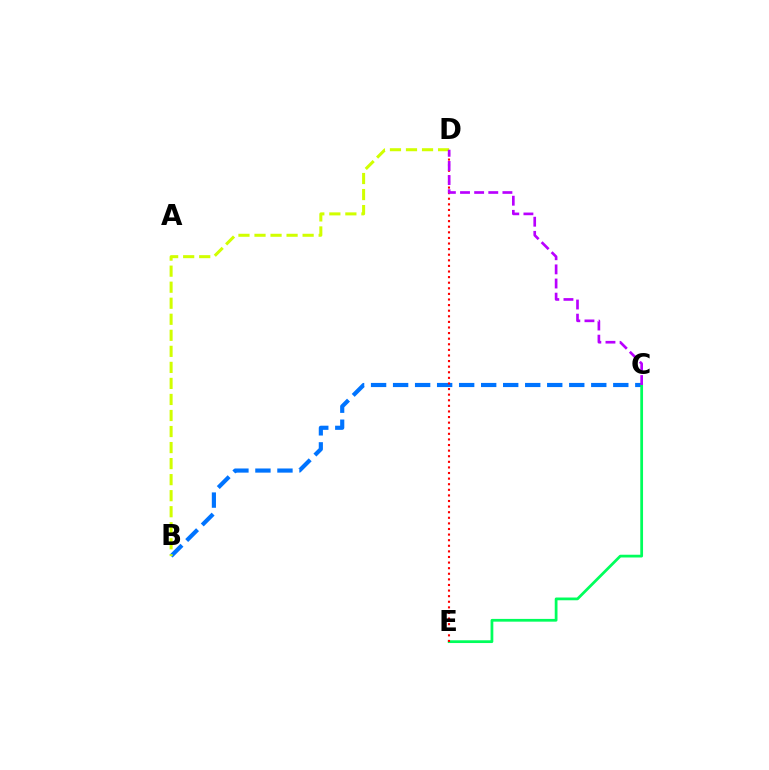{('B', 'C'): [{'color': '#0074ff', 'line_style': 'dashed', 'thickness': 2.99}], ('C', 'E'): [{'color': '#00ff5c', 'line_style': 'solid', 'thickness': 1.98}], ('D', 'E'): [{'color': '#ff0000', 'line_style': 'dotted', 'thickness': 1.52}], ('B', 'D'): [{'color': '#d1ff00', 'line_style': 'dashed', 'thickness': 2.18}], ('C', 'D'): [{'color': '#b900ff', 'line_style': 'dashed', 'thickness': 1.92}]}